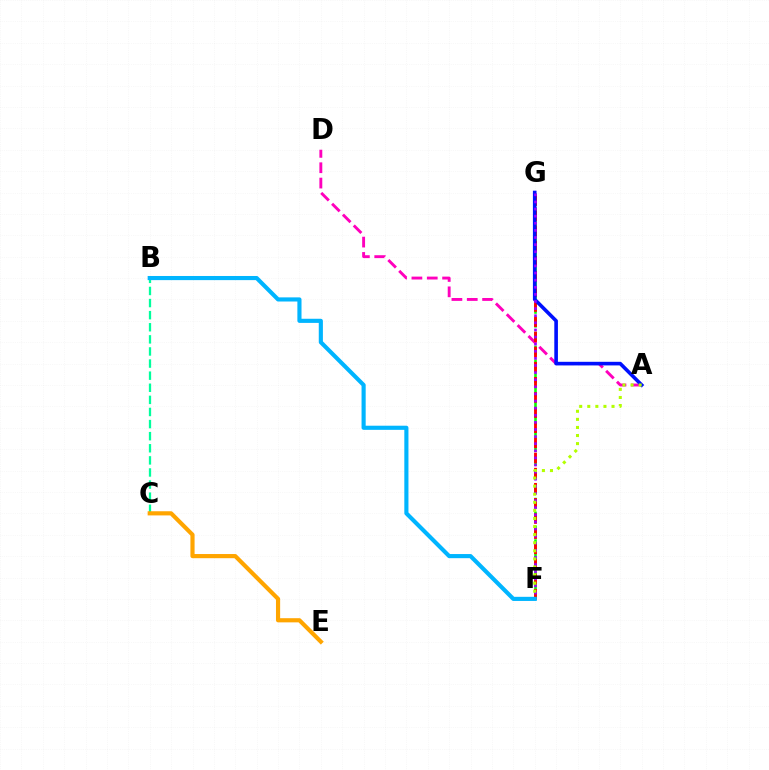{('A', 'D'): [{'color': '#ff00bd', 'line_style': 'dashed', 'thickness': 2.08}], ('F', 'G'): [{'color': '#08ff00', 'line_style': 'dashed', 'thickness': 1.88}, {'color': '#ff0000', 'line_style': 'dashed', 'thickness': 2.06}, {'color': '#9b00ff', 'line_style': 'dotted', 'thickness': 1.93}], ('B', 'C'): [{'color': '#00ff9d', 'line_style': 'dashed', 'thickness': 1.64}], ('A', 'G'): [{'color': '#0010ff', 'line_style': 'solid', 'thickness': 2.6}], ('A', 'F'): [{'color': '#b3ff00', 'line_style': 'dotted', 'thickness': 2.2}], ('C', 'E'): [{'color': '#ffa500', 'line_style': 'solid', 'thickness': 3.0}], ('B', 'F'): [{'color': '#00b5ff', 'line_style': 'solid', 'thickness': 2.97}]}